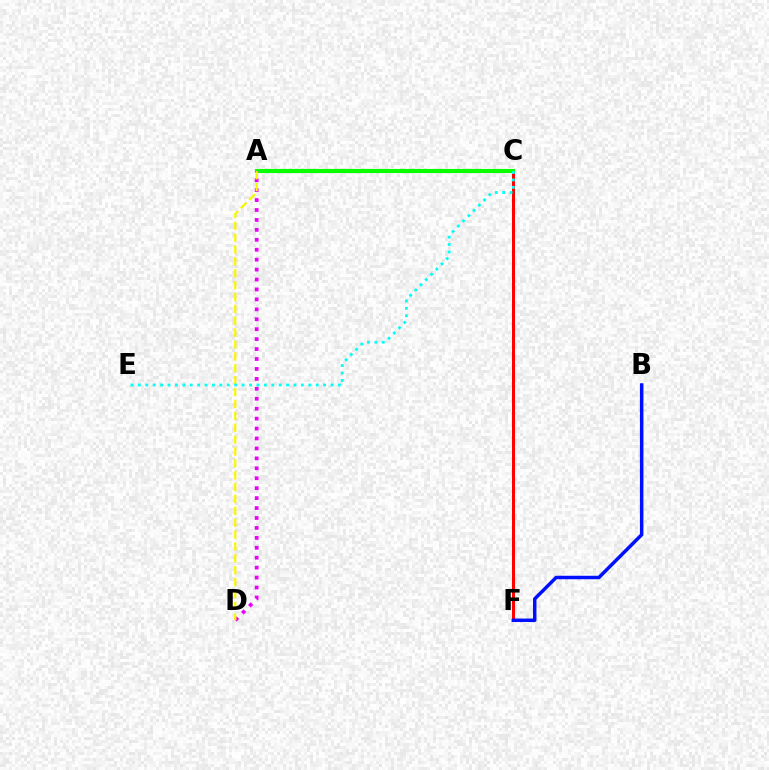{('C', 'F'): [{'color': '#ff0000', 'line_style': 'solid', 'thickness': 2.15}], ('A', 'C'): [{'color': '#08ff00', 'line_style': 'solid', 'thickness': 2.96}], ('A', 'D'): [{'color': '#ee00ff', 'line_style': 'dotted', 'thickness': 2.7}, {'color': '#fcf500', 'line_style': 'dashed', 'thickness': 1.61}], ('C', 'E'): [{'color': '#00fff6', 'line_style': 'dotted', 'thickness': 2.01}], ('B', 'F'): [{'color': '#0010ff', 'line_style': 'solid', 'thickness': 2.51}]}